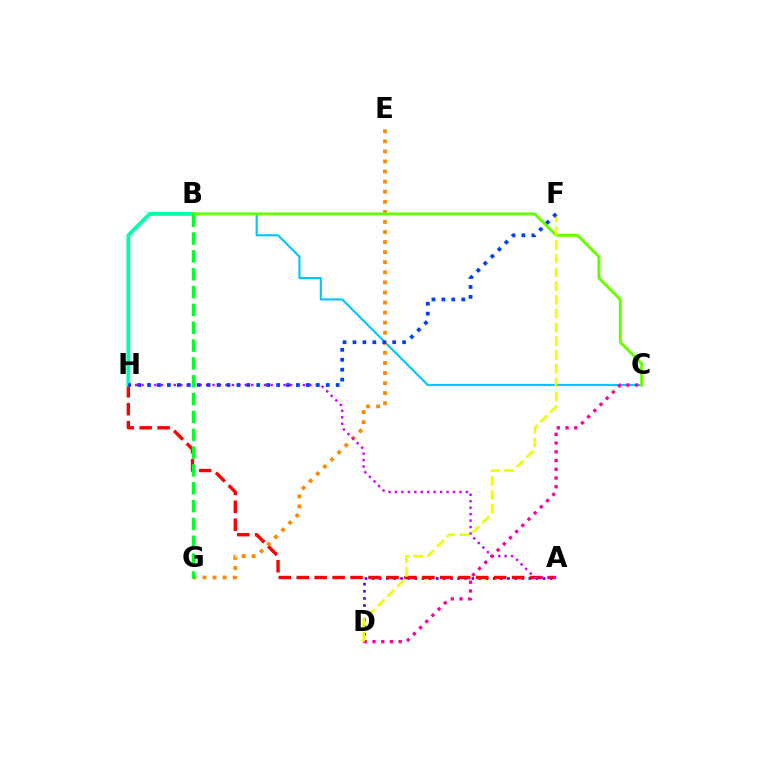{('A', 'D'): [{'color': '#4f00ff', 'line_style': 'dotted', 'thickness': 1.94}], ('A', 'H'): [{'color': '#ff0000', 'line_style': 'dashed', 'thickness': 2.44}, {'color': '#d600ff', 'line_style': 'dotted', 'thickness': 1.75}], ('B', 'C'): [{'color': '#00c7ff', 'line_style': 'solid', 'thickness': 1.55}, {'color': '#66ff00', 'line_style': 'solid', 'thickness': 2.13}], ('B', 'H'): [{'color': '#00ffaf', 'line_style': 'solid', 'thickness': 2.75}], ('E', 'G'): [{'color': '#ff8800', 'line_style': 'dotted', 'thickness': 2.74}], ('C', 'D'): [{'color': '#ff00a0', 'line_style': 'dotted', 'thickness': 2.37}], ('D', 'F'): [{'color': '#eeff00', 'line_style': 'dashed', 'thickness': 1.87}], ('F', 'H'): [{'color': '#003fff', 'line_style': 'dotted', 'thickness': 2.7}], ('B', 'G'): [{'color': '#00ff27', 'line_style': 'dashed', 'thickness': 2.42}]}